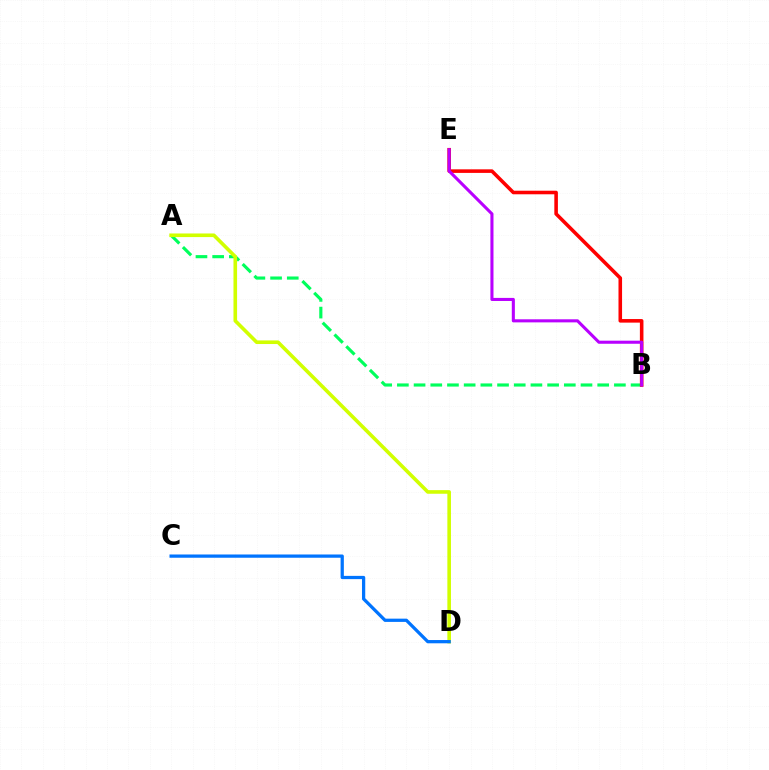{('A', 'B'): [{'color': '#00ff5c', 'line_style': 'dashed', 'thickness': 2.27}], ('B', 'E'): [{'color': '#ff0000', 'line_style': 'solid', 'thickness': 2.57}, {'color': '#b900ff', 'line_style': 'solid', 'thickness': 2.22}], ('A', 'D'): [{'color': '#d1ff00', 'line_style': 'solid', 'thickness': 2.6}], ('C', 'D'): [{'color': '#0074ff', 'line_style': 'solid', 'thickness': 2.34}]}